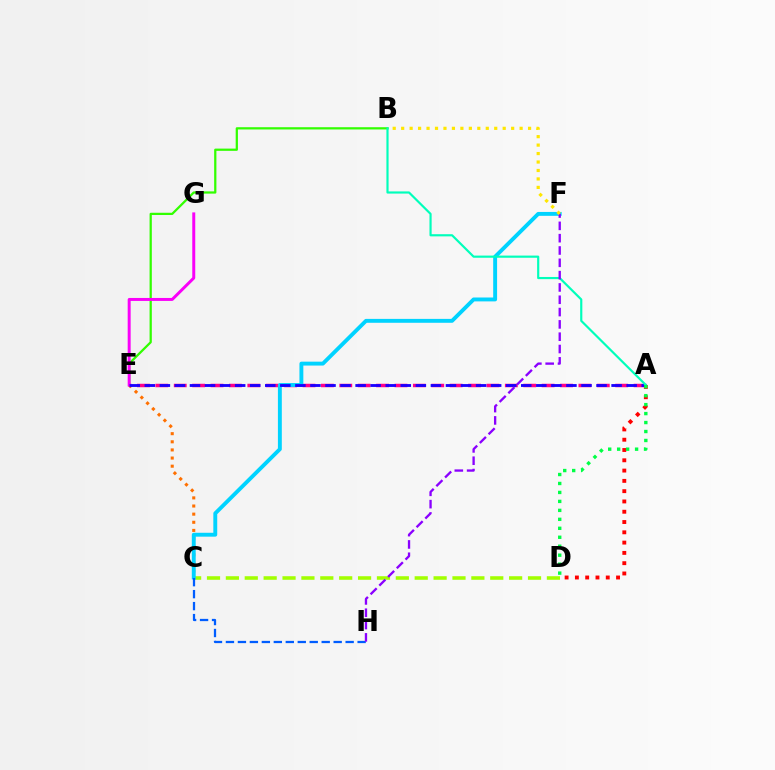{('A', 'D'): [{'color': '#ff0000', 'line_style': 'dotted', 'thickness': 2.8}, {'color': '#00ff45', 'line_style': 'dotted', 'thickness': 2.44}], ('B', 'E'): [{'color': '#31ff00', 'line_style': 'solid', 'thickness': 1.62}], ('C', 'E'): [{'color': '#ff7000', 'line_style': 'dotted', 'thickness': 2.21}], ('A', 'E'): [{'color': '#ff0088', 'line_style': 'dashed', 'thickness': 2.5}, {'color': '#1900ff', 'line_style': 'dashed', 'thickness': 2.05}], ('C', 'D'): [{'color': '#a2ff00', 'line_style': 'dashed', 'thickness': 2.57}], ('C', 'F'): [{'color': '#00d3ff', 'line_style': 'solid', 'thickness': 2.8}], ('E', 'G'): [{'color': '#fa00f9', 'line_style': 'solid', 'thickness': 2.14}], ('A', 'B'): [{'color': '#00ffbb', 'line_style': 'solid', 'thickness': 1.56}], ('C', 'H'): [{'color': '#005dff', 'line_style': 'dashed', 'thickness': 1.63}], ('F', 'H'): [{'color': '#8a00ff', 'line_style': 'dashed', 'thickness': 1.67}], ('B', 'F'): [{'color': '#ffe600', 'line_style': 'dotted', 'thickness': 2.3}]}